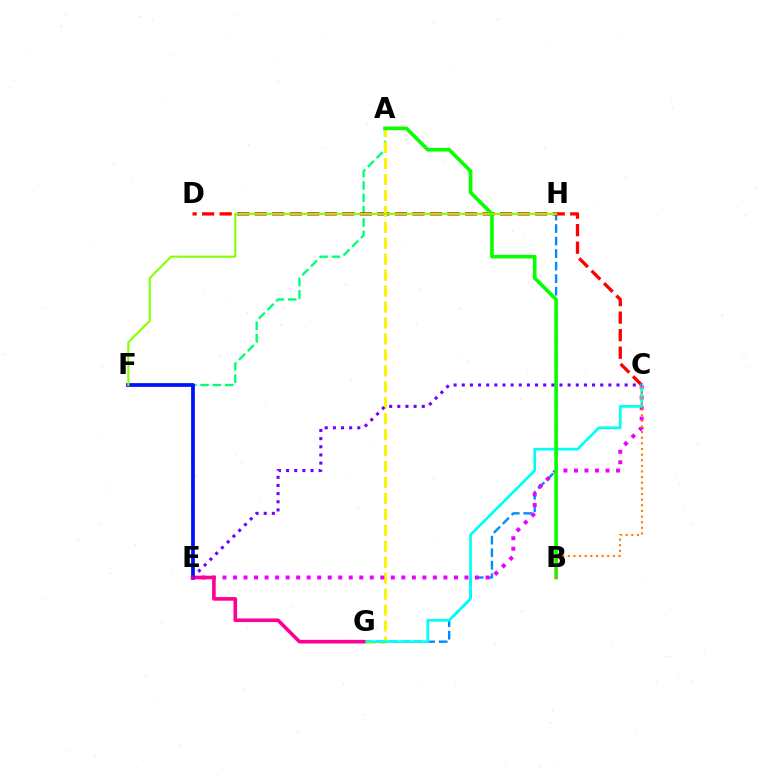{('G', 'H'): [{'color': '#008cff', 'line_style': 'dashed', 'thickness': 1.7}], ('A', 'E'): [{'color': '#00ff74', 'line_style': 'dashed', 'thickness': 1.68}], ('C', 'D'): [{'color': '#ff0000', 'line_style': 'dashed', 'thickness': 2.38}], ('E', 'F'): [{'color': '#0010ff', 'line_style': 'solid', 'thickness': 2.69}], ('A', 'G'): [{'color': '#fcf500', 'line_style': 'dashed', 'thickness': 2.17}], ('C', 'E'): [{'color': '#ee00ff', 'line_style': 'dotted', 'thickness': 2.86}, {'color': '#7200ff', 'line_style': 'dotted', 'thickness': 2.21}], ('C', 'G'): [{'color': '#00fff6', 'line_style': 'solid', 'thickness': 1.93}], ('E', 'G'): [{'color': '#ff0094', 'line_style': 'solid', 'thickness': 2.61}], ('A', 'B'): [{'color': '#08ff00', 'line_style': 'solid', 'thickness': 2.61}], ('F', 'H'): [{'color': '#84ff00', 'line_style': 'solid', 'thickness': 1.5}], ('B', 'C'): [{'color': '#ff7c00', 'line_style': 'dotted', 'thickness': 1.53}]}